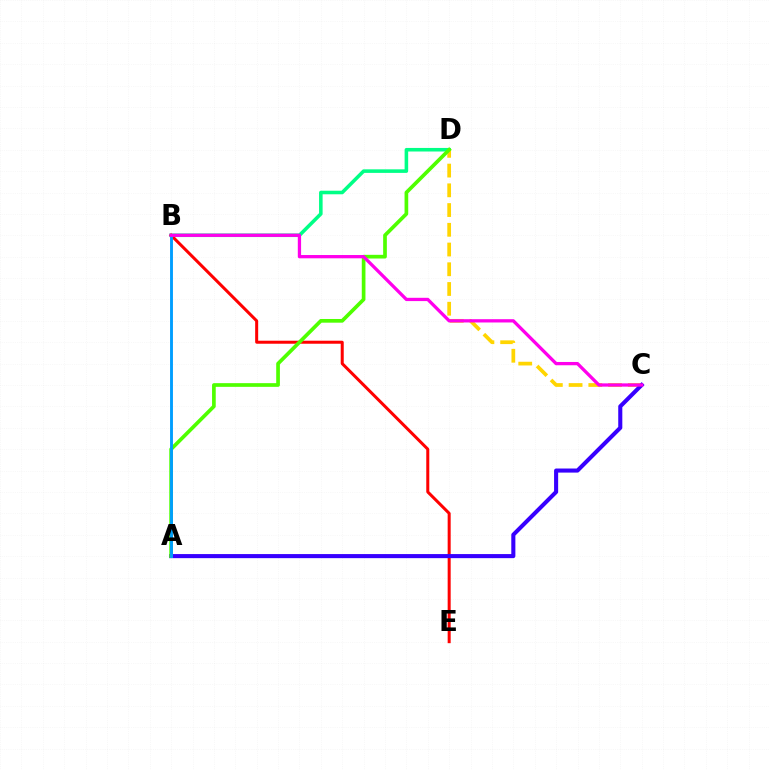{('B', 'D'): [{'color': '#00ff86', 'line_style': 'solid', 'thickness': 2.56}], ('B', 'E'): [{'color': '#ff0000', 'line_style': 'solid', 'thickness': 2.17}], ('C', 'D'): [{'color': '#ffd500', 'line_style': 'dashed', 'thickness': 2.68}], ('A', 'C'): [{'color': '#3700ff', 'line_style': 'solid', 'thickness': 2.94}], ('A', 'D'): [{'color': '#4fff00', 'line_style': 'solid', 'thickness': 2.65}], ('A', 'B'): [{'color': '#009eff', 'line_style': 'solid', 'thickness': 2.07}], ('B', 'C'): [{'color': '#ff00ed', 'line_style': 'solid', 'thickness': 2.36}]}